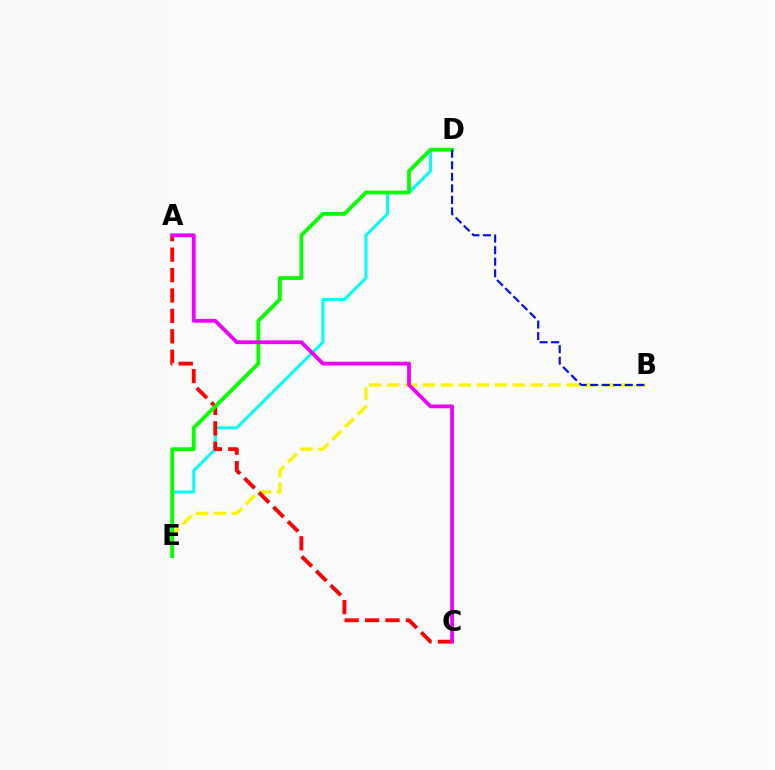{('D', 'E'): [{'color': '#00fff6', 'line_style': 'solid', 'thickness': 2.16}, {'color': '#08ff00', 'line_style': 'solid', 'thickness': 2.73}], ('B', 'E'): [{'color': '#fcf500', 'line_style': 'dashed', 'thickness': 2.44}], ('A', 'C'): [{'color': '#ff0000', 'line_style': 'dashed', 'thickness': 2.77}, {'color': '#ee00ff', 'line_style': 'solid', 'thickness': 2.72}], ('B', 'D'): [{'color': '#0010ff', 'line_style': 'dashed', 'thickness': 1.57}]}